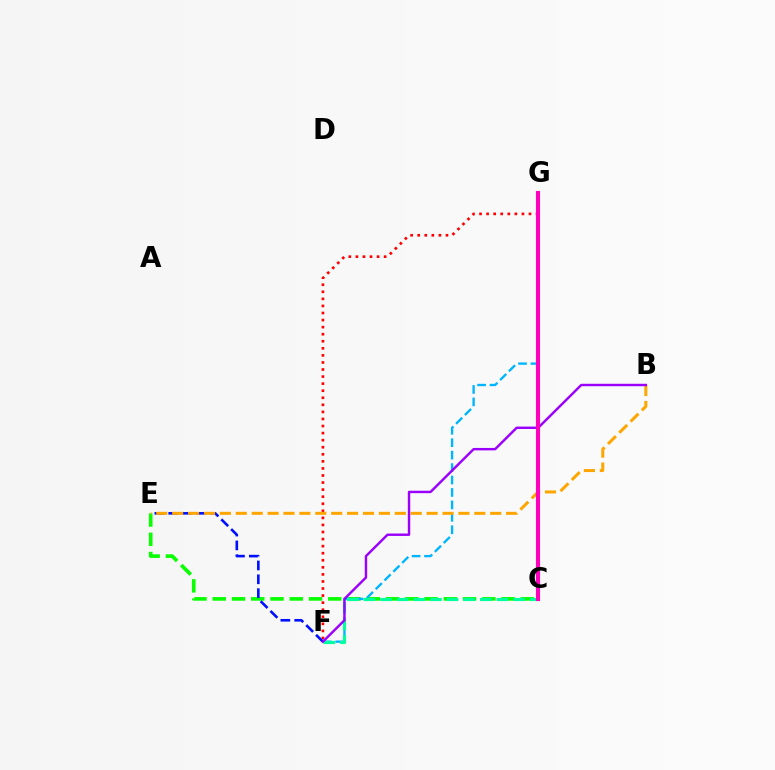{('C', 'E'): [{'color': '#08ff00', 'line_style': 'dashed', 'thickness': 2.62}], ('F', 'G'): [{'color': '#00b5ff', 'line_style': 'dashed', 'thickness': 1.69}, {'color': '#ff0000', 'line_style': 'dotted', 'thickness': 1.92}], ('E', 'F'): [{'color': '#0010ff', 'line_style': 'dashed', 'thickness': 1.88}], ('B', 'E'): [{'color': '#ffa500', 'line_style': 'dashed', 'thickness': 2.16}], ('C', 'G'): [{'color': '#b3ff00', 'line_style': 'dotted', 'thickness': 1.84}, {'color': '#ff00bd', 'line_style': 'solid', 'thickness': 2.97}], ('C', 'F'): [{'color': '#00ff9d', 'line_style': 'dashed', 'thickness': 2.26}], ('B', 'F'): [{'color': '#9b00ff', 'line_style': 'solid', 'thickness': 1.75}]}